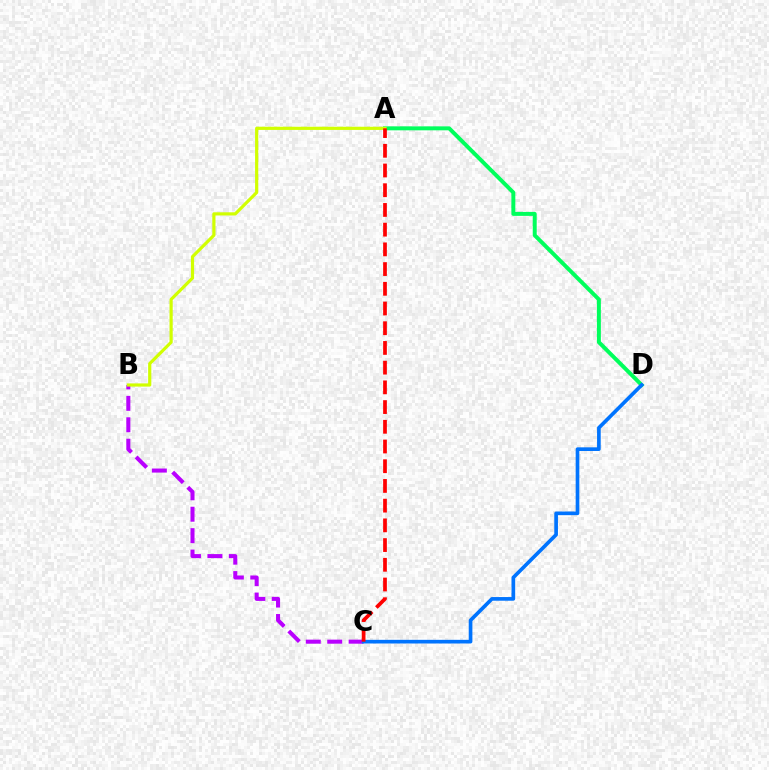{('B', 'C'): [{'color': '#b900ff', 'line_style': 'dashed', 'thickness': 2.91}], ('A', 'D'): [{'color': '#00ff5c', 'line_style': 'solid', 'thickness': 2.85}], ('A', 'B'): [{'color': '#d1ff00', 'line_style': 'solid', 'thickness': 2.29}], ('C', 'D'): [{'color': '#0074ff', 'line_style': 'solid', 'thickness': 2.64}], ('A', 'C'): [{'color': '#ff0000', 'line_style': 'dashed', 'thickness': 2.68}]}